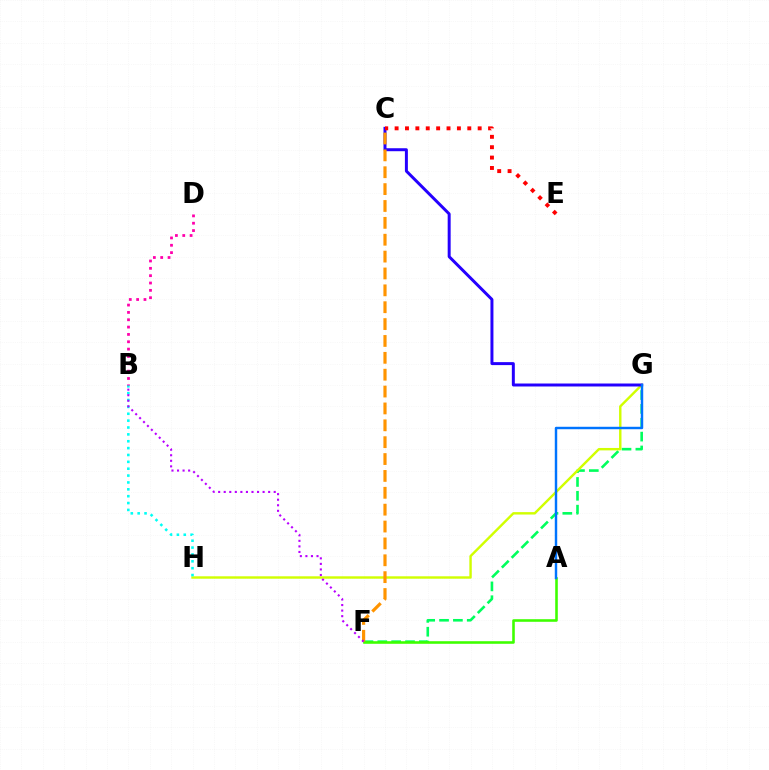{('F', 'G'): [{'color': '#00ff5c', 'line_style': 'dashed', 'thickness': 1.88}], ('A', 'F'): [{'color': '#3dff00', 'line_style': 'solid', 'thickness': 1.86}], ('G', 'H'): [{'color': '#d1ff00', 'line_style': 'solid', 'thickness': 1.74}], ('C', 'G'): [{'color': '#2500ff', 'line_style': 'solid', 'thickness': 2.14}], ('A', 'G'): [{'color': '#0074ff', 'line_style': 'solid', 'thickness': 1.75}], ('C', 'F'): [{'color': '#ff9400', 'line_style': 'dashed', 'thickness': 2.29}], ('B', 'H'): [{'color': '#00fff6', 'line_style': 'dotted', 'thickness': 1.87}], ('B', 'F'): [{'color': '#b900ff', 'line_style': 'dotted', 'thickness': 1.51}], ('B', 'D'): [{'color': '#ff00ac', 'line_style': 'dotted', 'thickness': 1.99}], ('C', 'E'): [{'color': '#ff0000', 'line_style': 'dotted', 'thickness': 2.82}]}